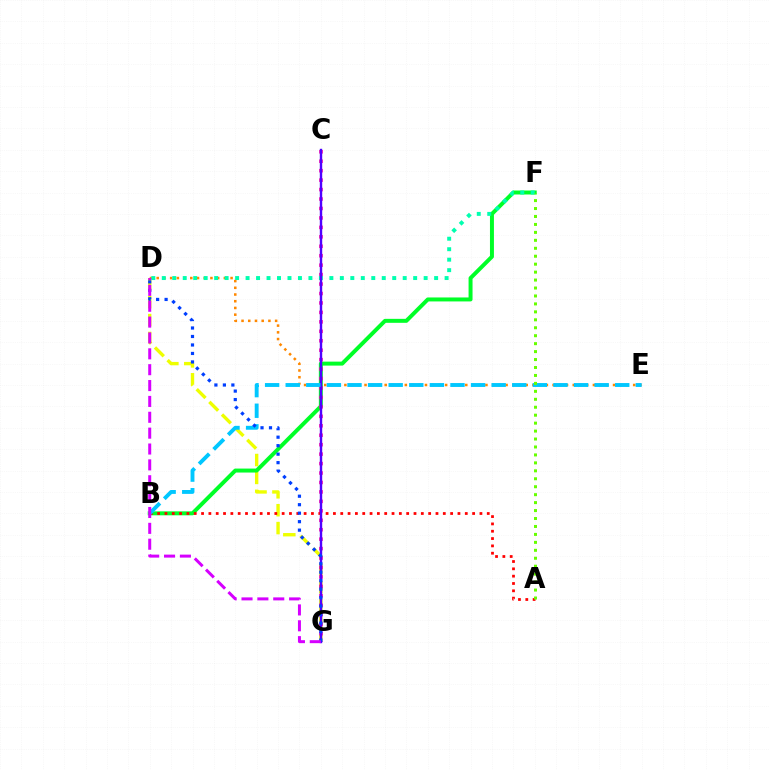{('D', 'G'): [{'color': '#eeff00', 'line_style': 'dashed', 'thickness': 2.43}, {'color': '#003fff', 'line_style': 'dotted', 'thickness': 2.31}, {'color': '#d600ff', 'line_style': 'dashed', 'thickness': 2.16}], ('B', 'F'): [{'color': '#00ff27', 'line_style': 'solid', 'thickness': 2.86}], ('D', 'E'): [{'color': '#ff8800', 'line_style': 'dotted', 'thickness': 1.82}], ('C', 'G'): [{'color': '#ff00a0', 'line_style': 'dotted', 'thickness': 2.57}, {'color': '#4f00ff', 'line_style': 'solid', 'thickness': 1.73}], ('A', 'B'): [{'color': '#ff0000', 'line_style': 'dotted', 'thickness': 1.99}], ('D', 'F'): [{'color': '#00ffaf', 'line_style': 'dotted', 'thickness': 2.85}], ('B', 'E'): [{'color': '#00c7ff', 'line_style': 'dashed', 'thickness': 2.8}], ('A', 'F'): [{'color': '#66ff00', 'line_style': 'dotted', 'thickness': 2.16}]}